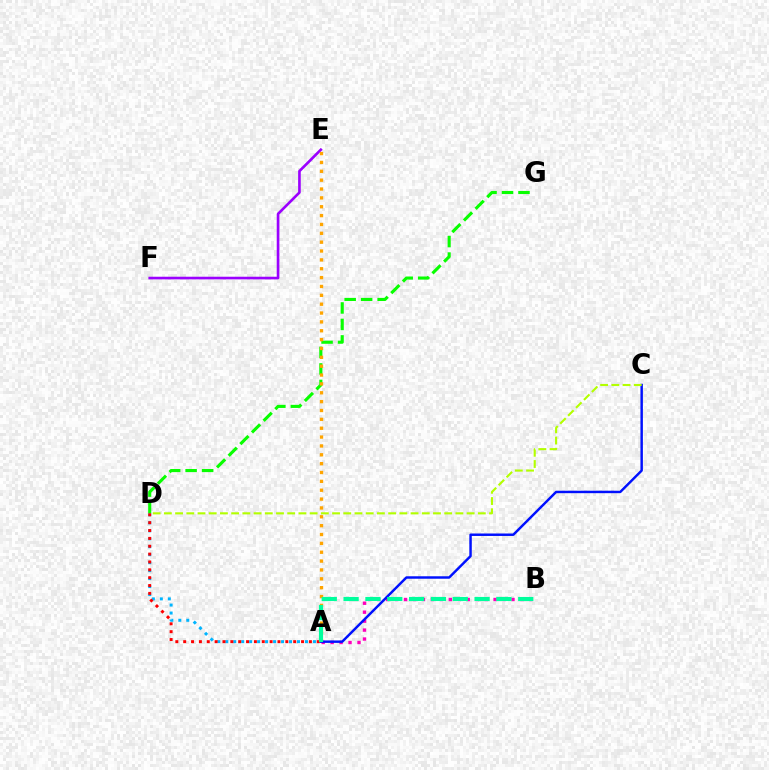{('A', 'B'): [{'color': '#ff00bd', 'line_style': 'dotted', 'thickness': 2.43}, {'color': '#00ff9d', 'line_style': 'dashed', 'thickness': 2.97}], ('A', 'D'): [{'color': '#00b5ff', 'line_style': 'dotted', 'thickness': 2.17}, {'color': '#ff0000', 'line_style': 'dotted', 'thickness': 2.13}], ('D', 'G'): [{'color': '#08ff00', 'line_style': 'dashed', 'thickness': 2.24}], ('E', 'F'): [{'color': '#9b00ff', 'line_style': 'solid', 'thickness': 1.91}], ('A', 'E'): [{'color': '#ffa500', 'line_style': 'dotted', 'thickness': 2.41}], ('A', 'C'): [{'color': '#0010ff', 'line_style': 'solid', 'thickness': 1.77}], ('C', 'D'): [{'color': '#b3ff00', 'line_style': 'dashed', 'thickness': 1.52}]}